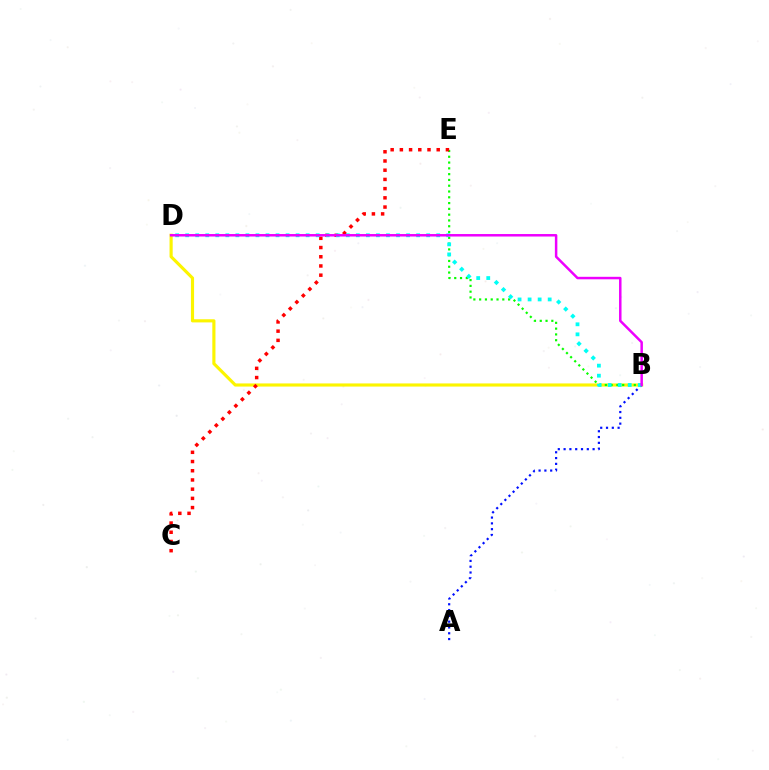{('B', 'D'): [{'color': '#fcf500', 'line_style': 'solid', 'thickness': 2.26}, {'color': '#00fff6', 'line_style': 'dotted', 'thickness': 2.73}, {'color': '#ee00ff', 'line_style': 'solid', 'thickness': 1.79}], ('A', 'B'): [{'color': '#0010ff', 'line_style': 'dotted', 'thickness': 1.58}], ('B', 'E'): [{'color': '#08ff00', 'line_style': 'dotted', 'thickness': 1.57}], ('C', 'E'): [{'color': '#ff0000', 'line_style': 'dotted', 'thickness': 2.5}]}